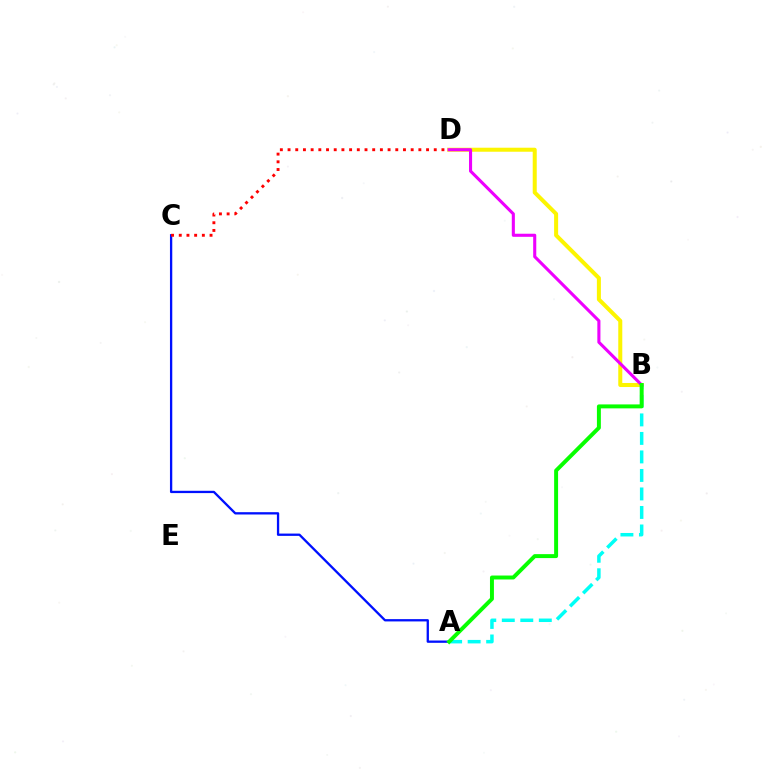{('B', 'D'): [{'color': '#fcf500', 'line_style': 'solid', 'thickness': 2.89}, {'color': '#ee00ff', 'line_style': 'solid', 'thickness': 2.22}], ('A', 'C'): [{'color': '#0010ff', 'line_style': 'solid', 'thickness': 1.66}], ('A', 'B'): [{'color': '#00fff6', 'line_style': 'dashed', 'thickness': 2.51}, {'color': '#08ff00', 'line_style': 'solid', 'thickness': 2.84}], ('C', 'D'): [{'color': '#ff0000', 'line_style': 'dotted', 'thickness': 2.09}]}